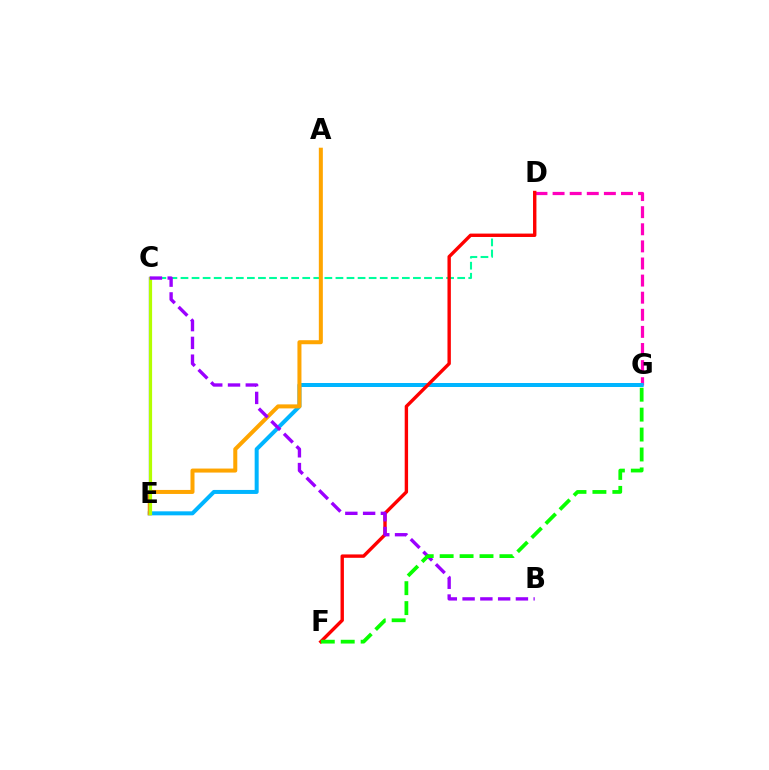{('C', 'D'): [{'color': '#00ff9d', 'line_style': 'dashed', 'thickness': 1.5}], ('D', 'G'): [{'color': '#ff00bd', 'line_style': 'dashed', 'thickness': 2.32}], ('E', 'G'): [{'color': '#00b5ff', 'line_style': 'solid', 'thickness': 2.88}], ('A', 'E'): [{'color': '#ffa500', 'line_style': 'solid', 'thickness': 2.89}], ('C', 'E'): [{'color': '#0010ff', 'line_style': 'solid', 'thickness': 1.58}, {'color': '#b3ff00', 'line_style': 'solid', 'thickness': 2.31}], ('D', 'F'): [{'color': '#ff0000', 'line_style': 'solid', 'thickness': 2.44}], ('B', 'C'): [{'color': '#9b00ff', 'line_style': 'dashed', 'thickness': 2.41}], ('F', 'G'): [{'color': '#08ff00', 'line_style': 'dashed', 'thickness': 2.71}]}